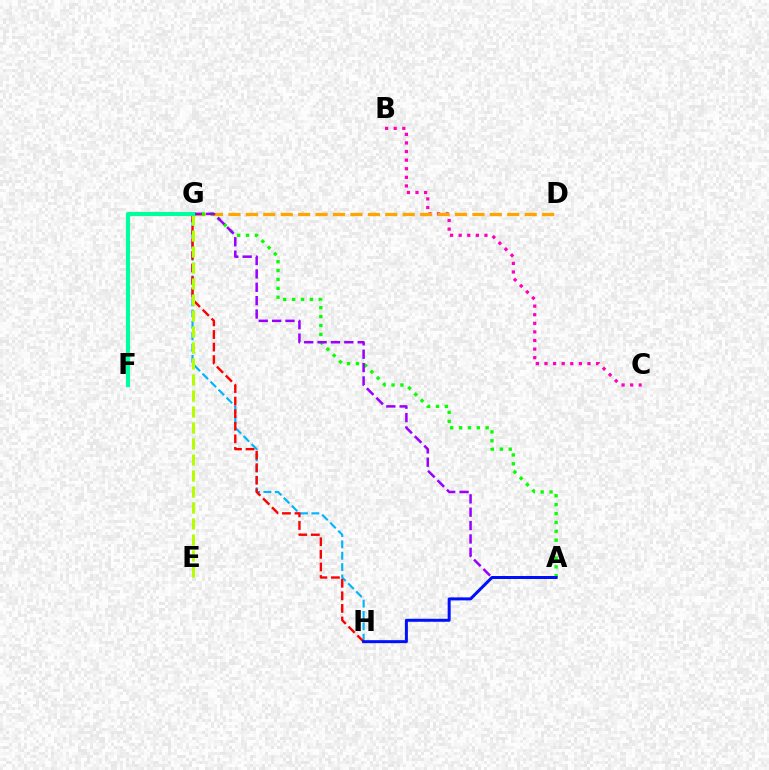{('G', 'H'): [{'color': '#00b5ff', 'line_style': 'dashed', 'thickness': 1.54}, {'color': '#ff0000', 'line_style': 'dashed', 'thickness': 1.71}], ('B', 'C'): [{'color': '#ff00bd', 'line_style': 'dotted', 'thickness': 2.34}], ('D', 'G'): [{'color': '#ffa500', 'line_style': 'dashed', 'thickness': 2.37}], ('A', 'G'): [{'color': '#08ff00', 'line_style': 'dotted', 'thickness': 2.41}, {'color': '#9b00ff', 'line_style': 'dashed', 'thickness': 1.82}], ('A', 'H'): [{'color': '#0010ff', 'line_style': 'solid', 'thickness': 2.16}], ('E', 'G'): [{'color': '#b3ff00', 'line_style': 'dashed', 'thickness': 2.17}], ('F', 'G'): [{'color': '#00ff9d', 'line_style': 'solid', 'thickness': 2.96}]}